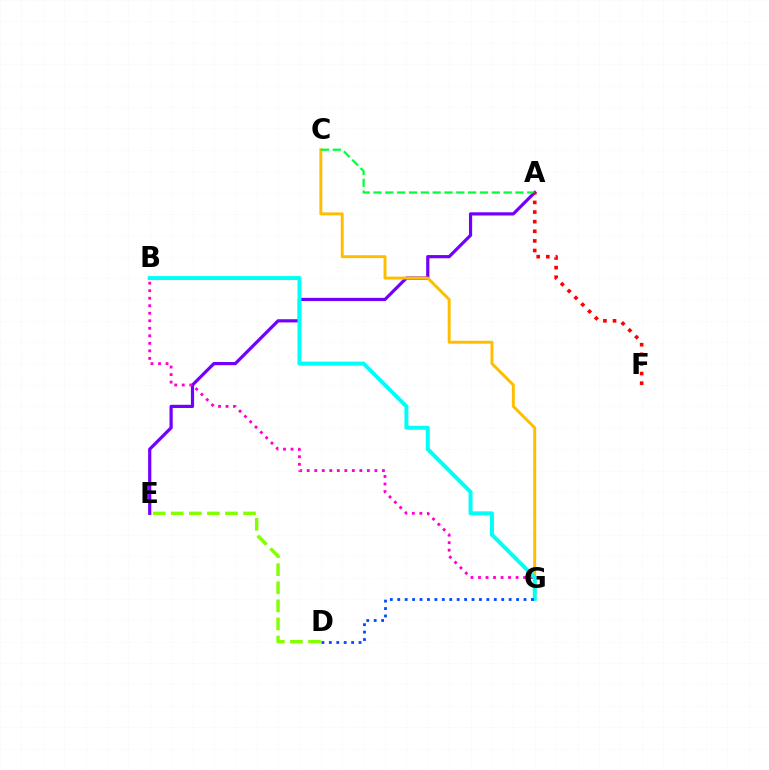{('A', 'E'): [{'color': '#7200ff', 'line_style': 'solid', 'thickness': 2.3}], ('C', 'G'): [{'color': '#ffbd00', 'line_style': 'solid', 'thickness': 2.11}], ('A', 'C'): [{'color': '#00ff39', 'line_style': 'dashed', 'thickness': 1.61}], ('A', 'F'): [{'color': '#ff0000', 'line_style': 'dotted', 'thickness': 2.61}], ('B', 'G'): [{'color': '#ff00cf', 'line_style': 'dotted', 'thickness': 2.04}, {'color': '#00fff6', 'line_style': 'solid', 'thickness': 2.86}], ('D', 'E'): [{'color': '#84ff00', 'line_style': 'dashed', 'thickness': 2.46}], ('D', 'G'): [{'color': '#004bff', 'line_style': 'dotted', 'thickness': 2.02}]}